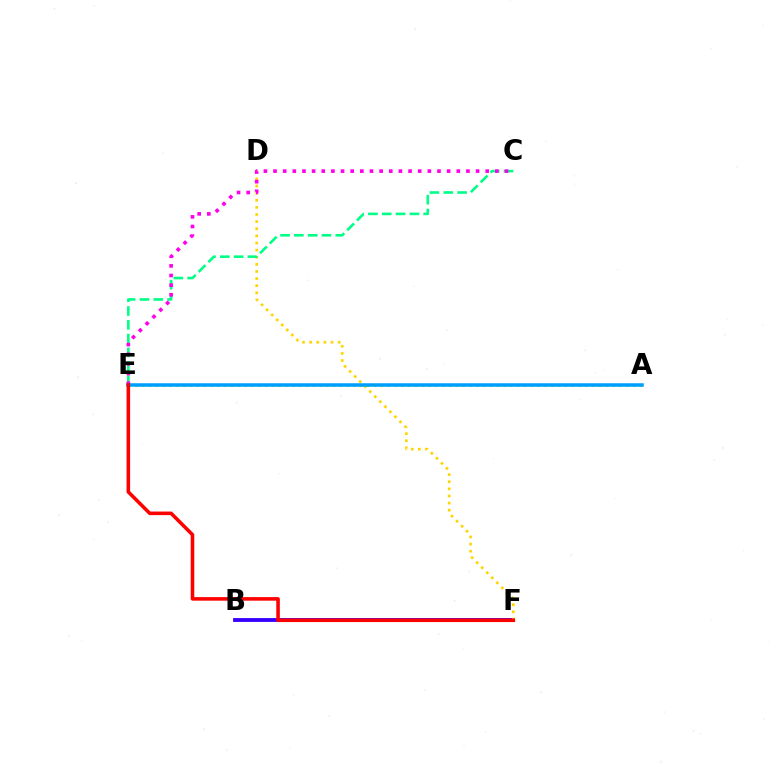{('B', 'F'): [{'color': '#3700ff', 'line_style': 'solid', 'thickness': 2.76}], ('D', 'F'): [{'color': '#ffd500', 'line_style': 'dotted', 'thickness': 1.93}], ('C', 'E'): [{'color': '#00ff86', 'line_style': 'dashed', 'thickness': 1.88}, {'color': '#ff00ed', 'line_style': 'dotted', 'thickness': 2.62}], ('A', 'E'): [{'color': '#4fff00', 'line_style': 'dotted', 'thickness': 1.85}, {'color': '#009eff', 'line_style': 'solid', 'thickness': 2.53}], ('E', 'F'): [{'color': '#ff0000', 'line_style': 'solid', 'thickness': 2.56}]}